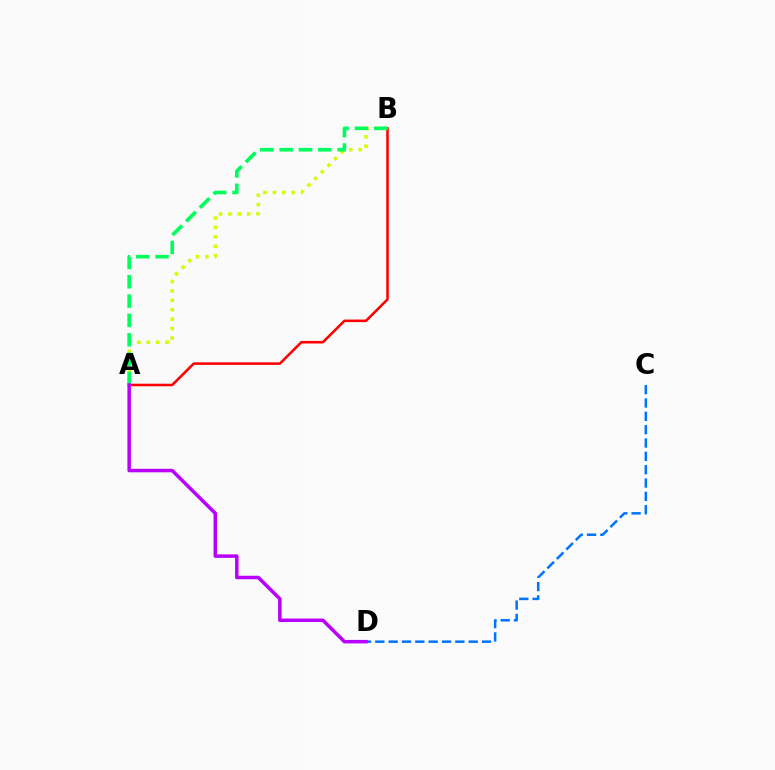{('A', 'B'): [{'color': '#ff0000', 'line_style': 'solid', 'thickness': 1.84}, {'color': '#d1ff00', 'line_style': 'dotted', 'thickness': 2.55}, {'color': '#00ff5c', 'line_style': 'dashed', 'thickness': 2.63}], ('C', 'D'): [{'color': '#0074ff', 'line_style': 'dashed', 'thickness': 1.81}], ('A', 'D'): [{'color': '#b900ff', 'line_style': 'solid', 'thickness': 2.52}]}